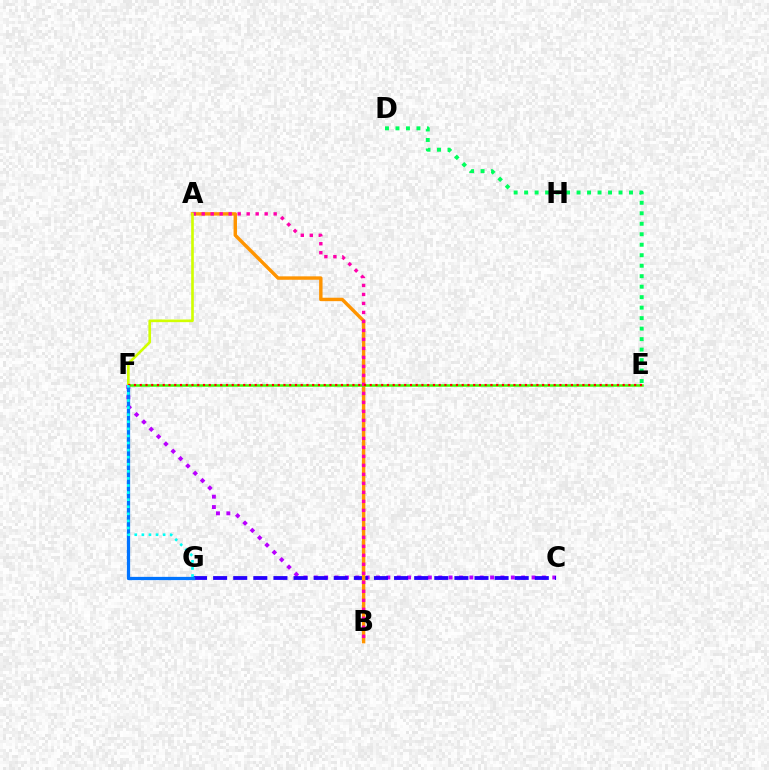{('C', 'F'): [{'color': '#b900ff', 'line_style': 'dotted', 'thickness': 2.82}], ('D', 'E'): [{'color': '#00ff5c', 'line_style': 'dotted', 'thickness': 2.85}], ('C', 'G'): [{'color': '#2500ff', 'line_style': 'dashed', 'thickness': 2.73}], ('A', 'B'): [{'color': '#ff9400', 'line_style': 'solid', 'thickness': 2.46}, {'color': '#ff00ac', 'line_style': 'dotted', 'thickness': 2.44}], ('F', 'G'): [{'color': '#0074ff', 'line_style': 'solid', 'thickness': 2.35}, {'color': '#00fff6', 'line_style': 'dotted', 'thickness': 1.92}], ('E', 'F'): [{'color': '#3dff00', 'line_style': 'solid', 'thickness': 1.8}, {'color': '#ff0000', 'line_style': 'dotted', 'thickness': 1.56}], ('A', 'F'): [{'color': '#d1ff00', 'line_style': 'solid', 'thickness': 1.9}]}